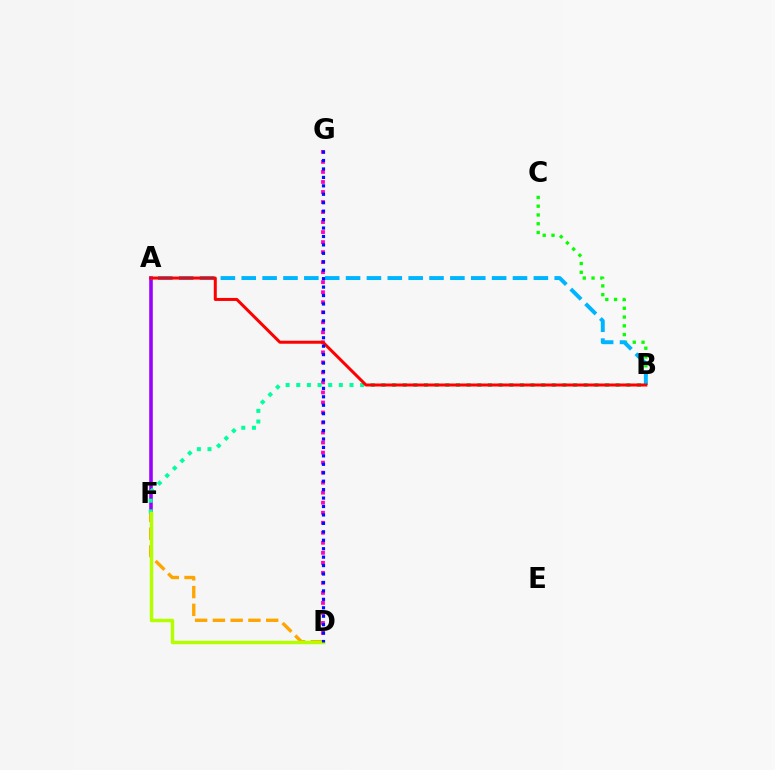{('D', 'G'): [{'color': '#ff00bd', 'line_style': 'dotted', 'thickness': 2.72}, {'color': '#0010ff', 'line_style': 'dotted', 'thickness': 2.29}], ('A', 'F'): [{'color': '#9b00ff', 'line_style': 'solid', 'thickness': 2.58}], ('D', 'F'): [{'color': '#ffa500', 'line_style': 'dashed', 'thickness': 2.41}, {'color': '#b3ff00', 'line_style': 'solid', 'thickness': 2.5}], ('B', 'C'): [{'color': '#08ff00', 'line_style': 'dotted', 'thickness': 2.39}], ('A', 'B'): [{'color': '#00b5ff', 'line_style': 'dashed', 'thickness': 2.83}, {'color': '#ff0000', 'line_style': 'solid', 'thickness': 2.17}], ('B', 'F'): [{'color': '#00ff9d', 'line_style': 'dotted', 'thickness': 2.89}]}